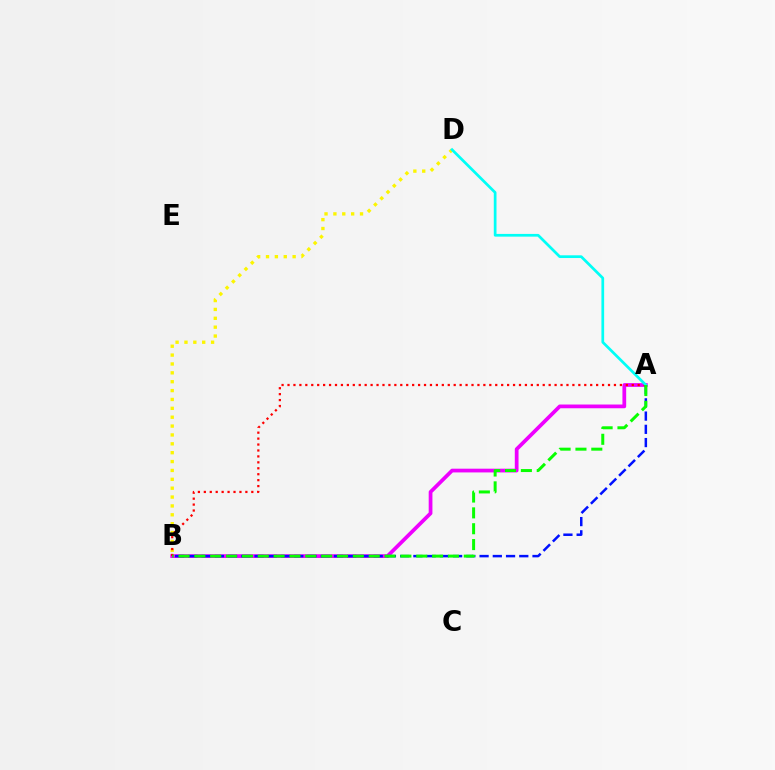{('B', 'D'): [{'color': '#fcf500', 'line_style': 'dotted', 'thickness': 2.41}], ('A', 'B'): [{'color': '#ee00ff', 'line_style': 'solid', 'thickness': 2.69}, {'color': '#ff0000', 'line_style': 'dotted', 'thickness': 1.61}, {'color': '#0010ff', 'line_style': 'dashed', 'thickness': 1.8}, {'color': '#08ff00', 'line_style': 'dashed', 'thickness': 2.15}], ('A', 'D'): [{'color': '#00fff6', 'line_style': 'solid', 'thickness': 1.96}]}